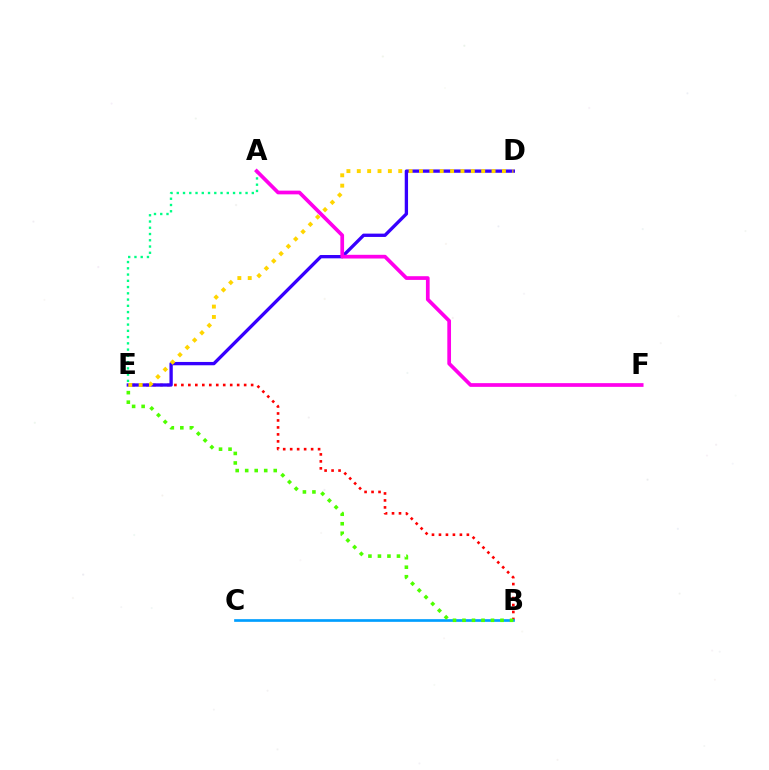{('B', 'E'): [{'color': '#ff0000', 'line_style': 'dotted', 'thickness': 1.9}, {'color': '#4fff00', 'line_style': 'dotted', 'thickness': 2.58}], ('B', 'C'): [{'color': '#009eff', 'line_style': 'solid', 'thickness': 1.93}], ('D', 'E'): [{'color': '#3700ff', 'line_style': 'solid', 'thickness': 2.39}, {'color': '#ffd500', 'line_style': 'dotted', 'thickness': 2.82}], ('A', 'E'): [{'color': '#00ff86', 'line_style': 'dotted', 'thickness': 1.7}], ('A', 'F'): [{'color': '#ff00ed', 'line_style': 'solid', 'thickness': 2.67}]}